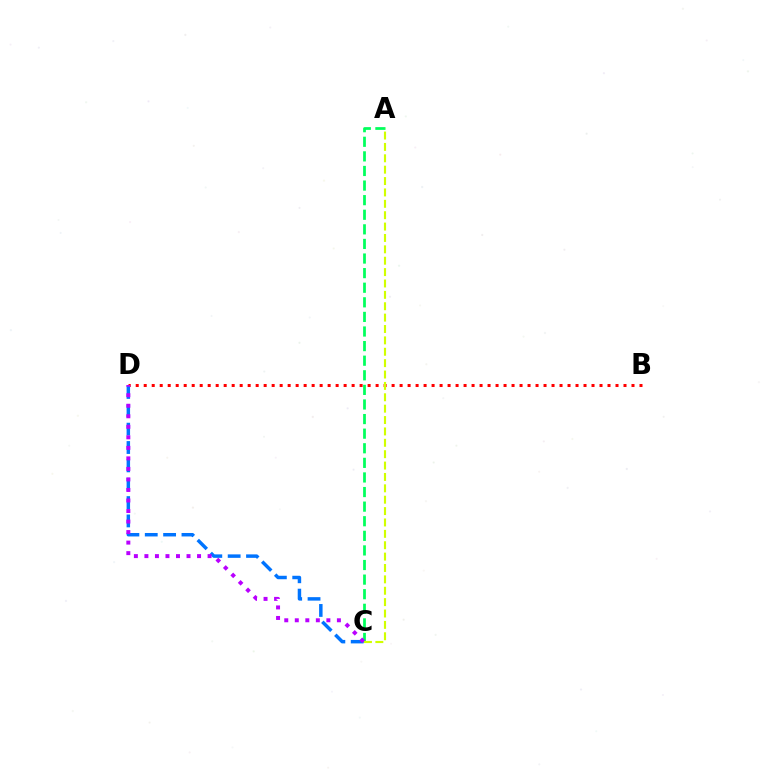{('B', 'D'): [{'color': '#ff0000', 'line_style': 'dotted', 'thickness': 2.17}], ('A', 'C'): [{'color': '#00ff5c', 'line_style': 'dashed', 'thickness': 1.98}, {'color': '#d1ff00', 'line_style': 'dashed', 'thickness': 1.55}], ('C', 'D'): [{'color': '#0074ff', 'line_style': 'dashed', 'thickness': 2.49}, {'color': '#b900ff', 'line_style': 'dotted', 'thickness': 2.86}]}